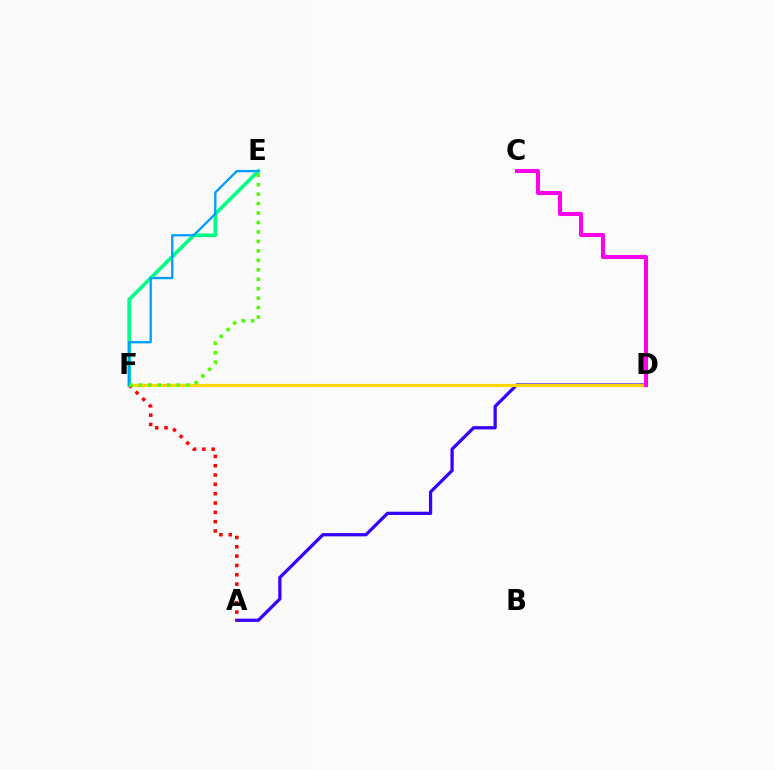{('A', 'D'): [{'color': '#3700ff', 'line_style': 'solid', 'thickness': 2.34}], ('D', 'F'): [{'color': '#ffd500', 'line_style': 'solid', 'thickness': 2.29}], ('A', 'F'): [{'color': '#ff0000', 'line_style': 'dotted', 'thickness': 2.53}], ('E', 'F'): [{'color': '#00ff86', 'line_style': 'solid', 'thickness': 2.65}, {'color': '#009eff', 'line_style': 'solid', 'thickness': 1.68}, {'color': '#4fff00', 'line_style': 'dotted', 'thickness': 2.57}], ('C', 'D'): [{'color': '#ff00ed', 'line_style': 'solid', 'thickness': 2.92}]}